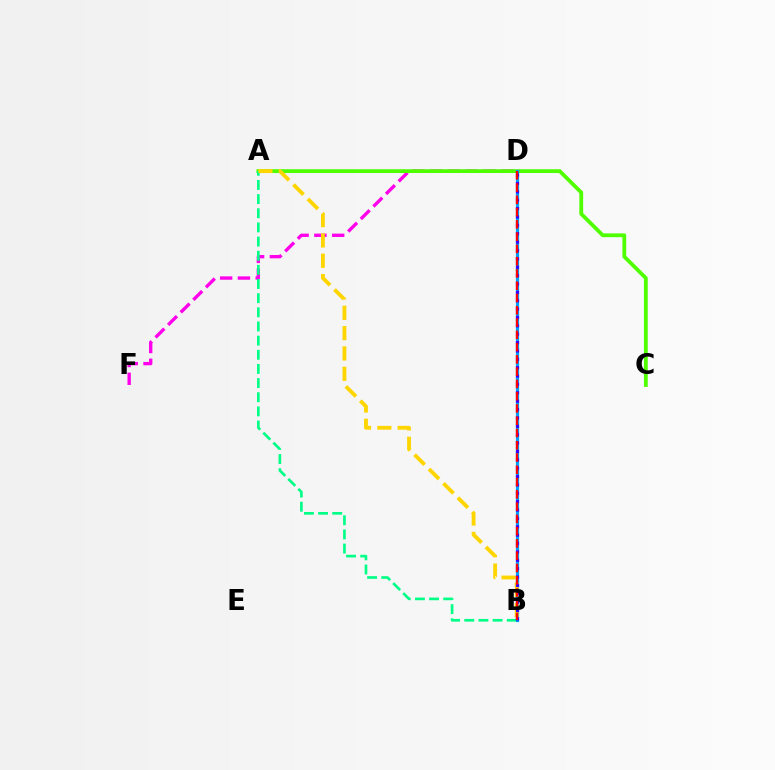{('D', 'F'): [{'color': '#ff00ed', 'line_style': 'dashed', 'thickness': 2.42}], ('A', 'C'): [{'color': '#4fff00', 'line_style': 'solid', 'thickness': 2.73}], ('A', 'B'): [{'color': '#00ff86', 'line_style': 'dashed', 'thickness': 1.92}, {'color': '#ffd500', 'line_style': 'dashed', 'thickness': 2.76}], ('B', 'D'): [{'color': '#009eff', 'line_style': 'solid', 'thickness': 2.32}, {'color': '#3700ff', 'line_style': 'dotted', 'thickness': 2.28}, {'color': '#ff0000', 'line_style': 'dashed', 'thickness': 1.67}]}